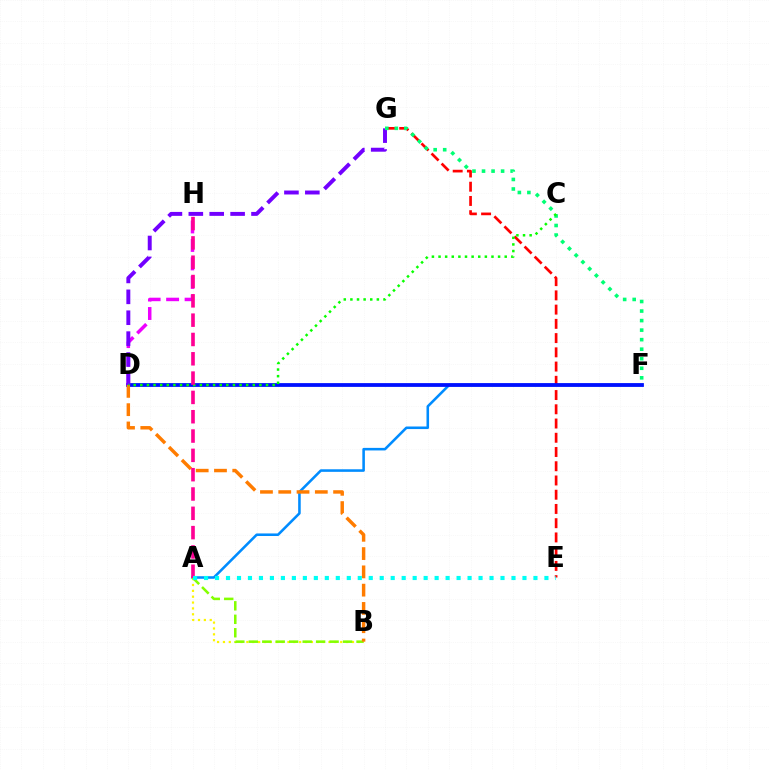{('A', 'F'): [{'color': '#008cff', 'line_style': 'solid', 'thickness': 1.85}], ('E', 'G'): [{'color': '#ff0000', 'line_style': 'dashed', 'thickness': 1.93}], ('D', 'F'): [{'color': '#0010ff', 'line_style': 'solid', 'thickness': 2.72}], ('A', 'B'): [{'color': '#fcf500', 'line_style': 'dotted', 'thickness': 1.59}, {'color': '#84ff00', 'line_style': 'dashed', 'thickness': 1.83}], ('D', 'H'): [{'color': '#ee00ff', 'line_style': 'dashed', 'thickness': 2.51}], ('B', 'D'): [{'color': '#ff7c00', 'line_style': 'dashed', 'thickness': 2.48}], ('D', 'G'): [{'color': '#7200ff', 'line_style': 'dashed', 'thickness': 2.84}], ('F', 'G'): [{'color': '#00ff74', 'line_style': 'dotted', 'thickness': 2.59}], ('C', 'D'): [{'color': '#08ff00', 'line_style': 'dotted', 'thickness': 1.8}], ('A', 'H'): [{'color': '#ff0094', 'line_style': 'dashed', 'thickness': 2.62}], ('A', 'E'): [{'color': '#00fff6', 'line_style': 'dotted', 'thickness': 2.98}]}